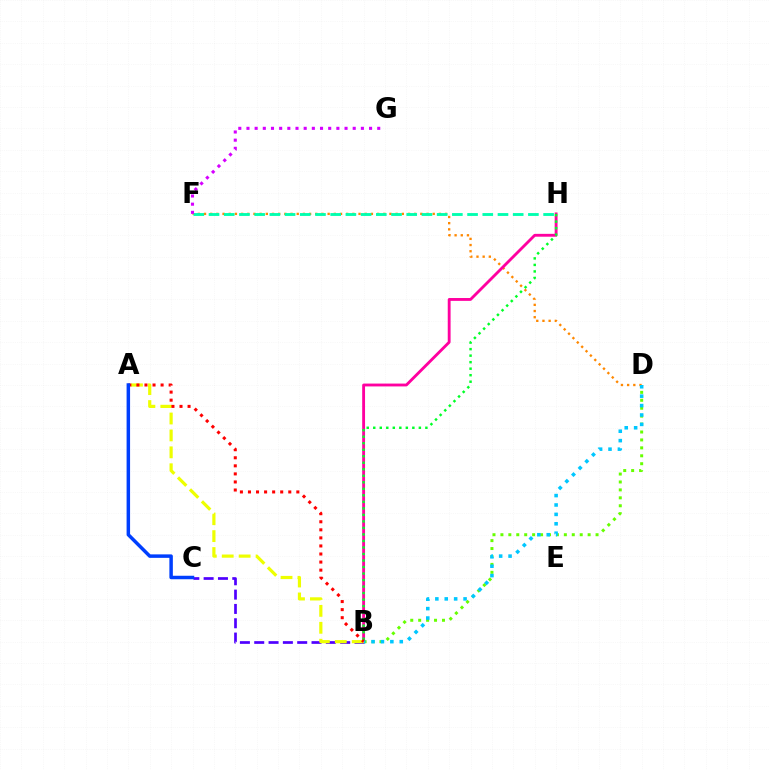{('D', 'F'): [{'color': '#ff8800', 'line_style': 'dotted', 'thickness': 1.68}], ('B', 'C'): [{'color': '#4f00ff', 'line_style': 'dashed', 'thickness': 1.95}], ('B', 'D'): [{'color': '#66ff00', 'line_style': 'dotted', 'thickness': 2.15}, {'color': '#00c7ff', 'line_style': 'dotted', 'thickness': 2.56}], ('B', 'H'): [{'color': '#ff00a0', 'line_style': 'solid', 'thickness': 2.05}, {'color': '#00ff27', 'line_style': 'dotted', 'thickness': 1.77}], ('F', 'H'): [{'color': '#00ffaf', 'line_style': 'dashed', 'thickness': 2.07}], ('F', 'G'): [{'color': '#d600ff', 'line_style': 'dotted', 'thickness': 2.22}], ('A', 'B'): [{'color': '#eeff00', 'line_style': 'dashed', 'thickness': 2.3}, {'color': '#ff0000', 'line_style': 'dotted', 'thickness': 2.19}], ('A', 'C'): [{'color': '#003fff', 'line_style': 'solid', 'thickness': 2.51}]}